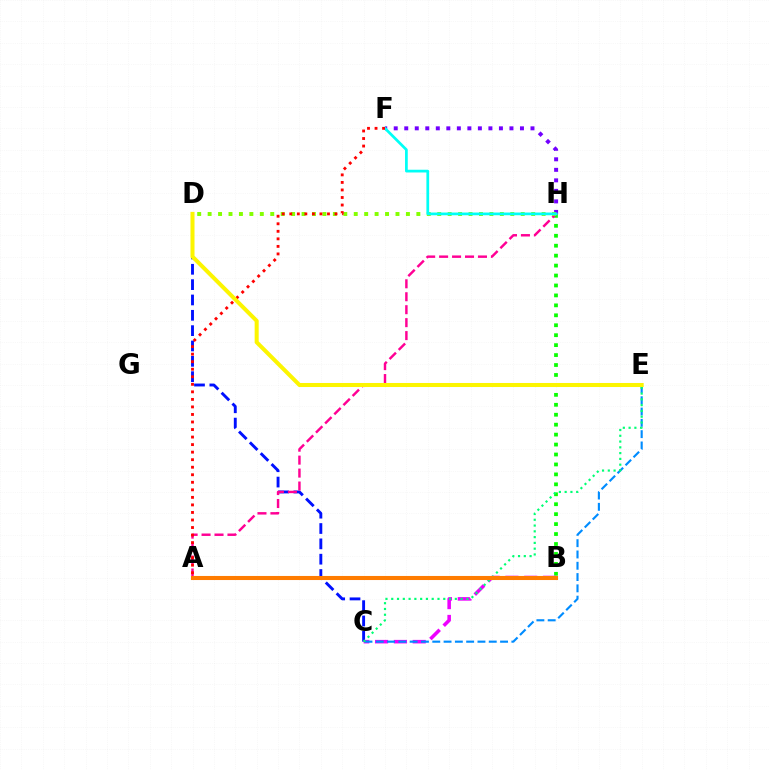{('B', 'H'): [{'color': '#08ff00', 'line_style': 'dotted', 'thickness': 2.7}], ('F', 'H'): [{'color': '#7200ff', 'line_style': 'dotted', 'thickness': 2.86}, {'color': '#00fff6', 'line_style': 'solid', 'thickness': 1.97}], ('C', 'D'): [{'color': '#0010ff', 'line_style': 'dashed', 'thickness': 2.08}], ('B', 'C'): [{'color': '#ee00ff', 'line_style': 'dashed', 'thickness': 2.56}], ('A', 'H'): [{'color': '#ff0094', 'line_style': 'dashed', 'thickness': 1.76}], ('D', 'H'): [{'color': '#84ff00', 'line_style': 'dotted', 'thickness': 2.84}], ('C', 'E'): [{'color': '#008cff', 'line_style': 'dashed', 'thickness': 1.54}, {'color': '#00ff74', 'line_style': 'dotted', 'thickness': 1.57}], ('A', 'F'): [{'color': '#ff0000', 'line_style': 'dotted', 'thickness': 2.05}], ('D', 'E'): [{'color': '#fcf500', 'line_style': 'solid', 'thickness': 2.9}], ('A', 'B'): [{'color': '#ff7c00', 'line_style': 'solid', 'thickness': 2.93}]}